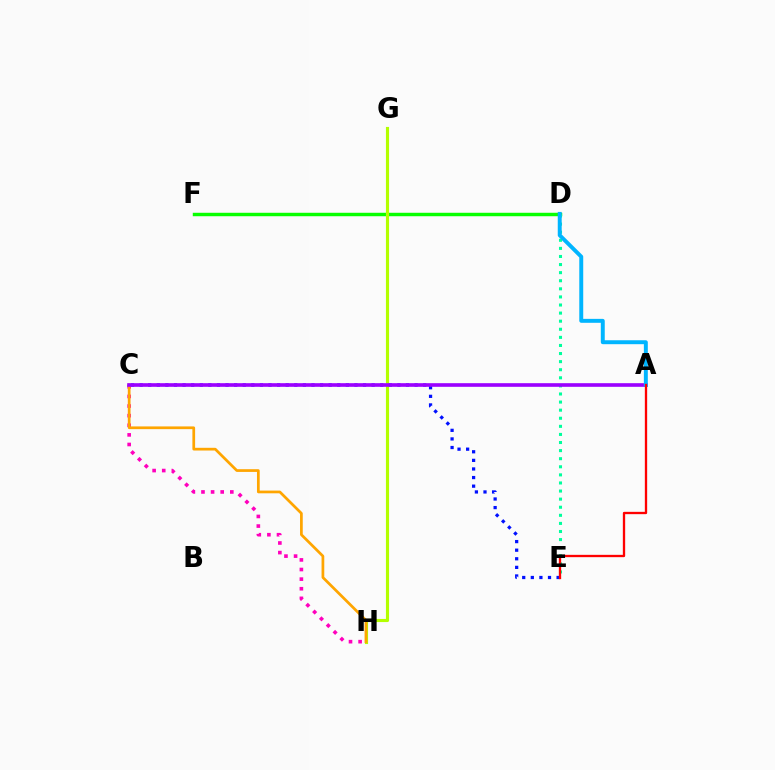{('D', 'F'): [{'color': '#08ff00', 'line_style': 'solid', 'thickness': 2.48}], ('D', 'E'): [{'color': '#00ff9d', 'line_style': 'dotted', 'thickness': 2.2}], ('C', 'H'): [{'color': '#ff00bd', 'line_style': 'dotted', 'thickness': 2.61}, {'color': '#ffa500', 'line_style': 'solid', 'thickness': 1.96}], ('G', 'H'): [{'color': '#b3ff00', 'line_style': 'solid', 'thickness': 2.25}], ('C', 'E'): [{'color': '#0010ff', 'line_style': 'dotted', 'thickness': 2.33}], ('A', 'C'): [{'color': '#9b00ff', 'line_style': 'solid', 'thickness': 2.61}], ('A', 'D'): [{'color': '#00b5ff', 'line_style': 'solid', 'thickness': 2.83}], ('A', 'E'): [{'color': '#ff0000', 'line_style': 'solid', 'thickness': 1.67}]}